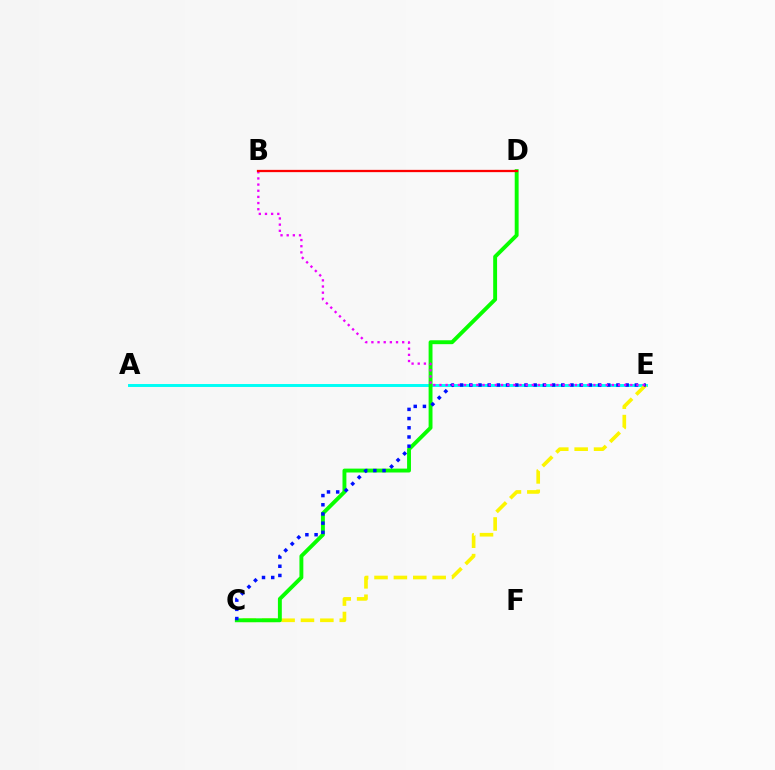{('A', 'E'): [{'color': '#00fff6', 'line_style': 'solid', 'thickness': 2.12}], ('C', 'E'): [{'color': '#fcf500', 'line_style': 'dashed', 'thickness': 2.63}, {'color': '#0010ff', 'line_style': 'dotted', 'thickness': 2.5}], ('C', 'D'): [{'color': '#08ff00', 'line_style': 'solid', 'thickness': 2.8}], ('B', 'E'): [{'color': '#ee00ff', 'line_style': 'dotted', 'thickness': 1.67}], ('B', 'D'): [{'color': '#ff0000', 'line_style': 'solid', 'thickness': 1.64}]}